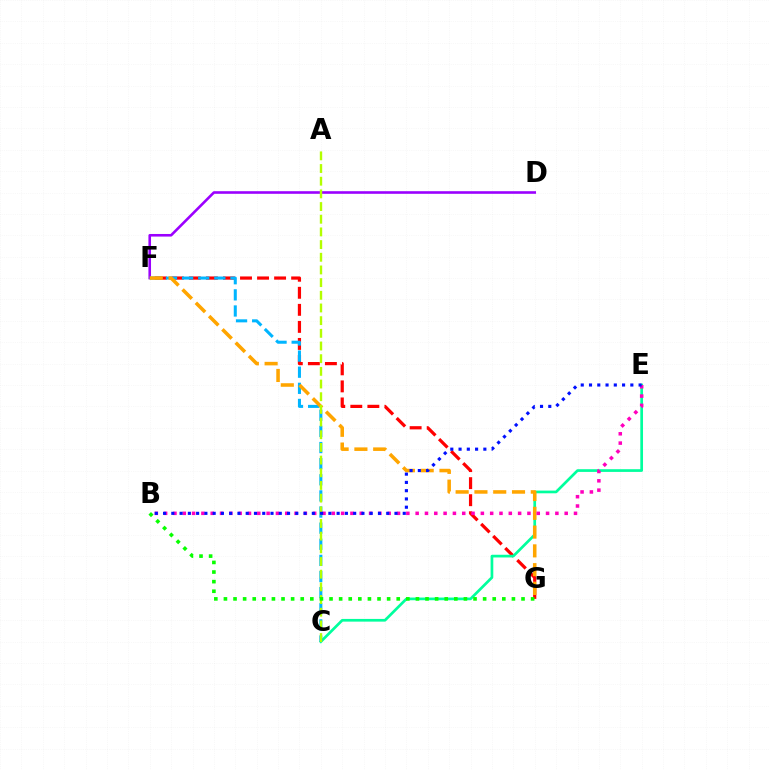{('F', 'G'): [{'color': '#ff0000', 'line_style': 'dashed', 'thickness': 2.32}, {'color': '#ffa500', 'line_style': 'dashed', 'thickness': 2.55}], ('D', 'F'): [{'color': '#9b00ff', 'line_style': 'solid', 'thickness': 1.87}], ('C', 'E'): [{'color': '#00ff9d', 'line_style': 'solid', 'thickness': 1.95}], ('C', 'F'): [{'color': '#00b5ff', 'line_style': 'dashed', 'thickness': 2.19}], ('B', 'E'): [{'color': '#ff00bd', 'line_style': 'dotted', 'thickness': 2.53}, {'color': '#0010ff', 'line_style': 'dotted', 'thickness': 2.25}], ('A', 'C'): [{'color': '#b3ff00', 'line_style': 'dashed', 'thickness': 1.72}], ('B', 'G'): [{'color': '#08ff00', 'line_style': 'dotted', 'thickness': 2.61}]}